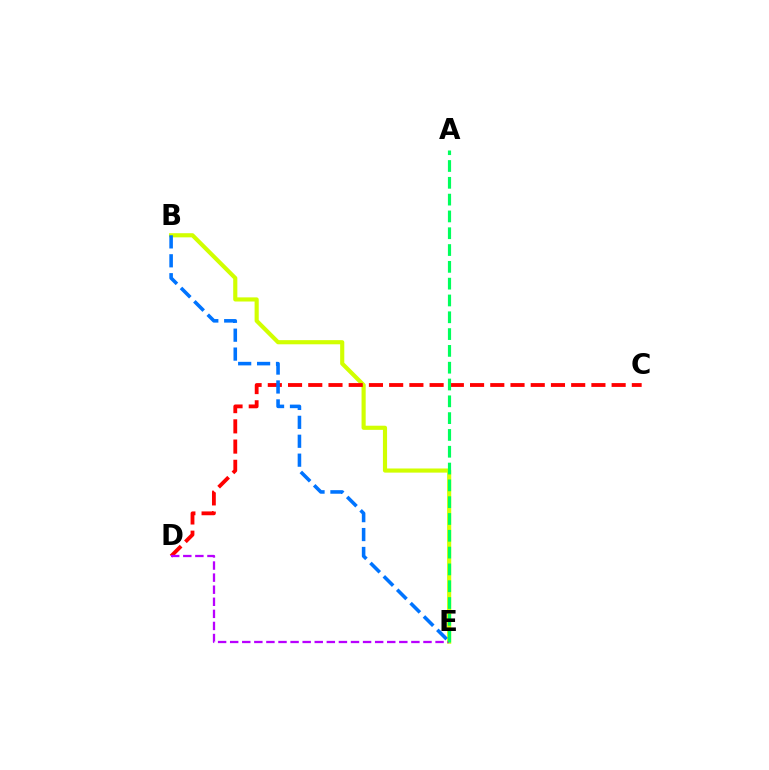{('B', 'E'): [{'color': '#d1ff00', 'line_style': 'solid', 'thickness': 2.98}, {'color': '#0074ff', 'line_style': 'dashed', 'thickness': 2.57}], ('C', 'D'): [{'color': '#ff0000', 'line_style': 'dashed', 'thickness': 2.75}], ('D', 'E'): [{'color': '#b900ff', 'line_style': 'dashed', 'thickness': 1.64}], ('A', 'E'): [{'color': '#00ff5c', 'line_style': 'dashed', 'thickness': 2.28}]}